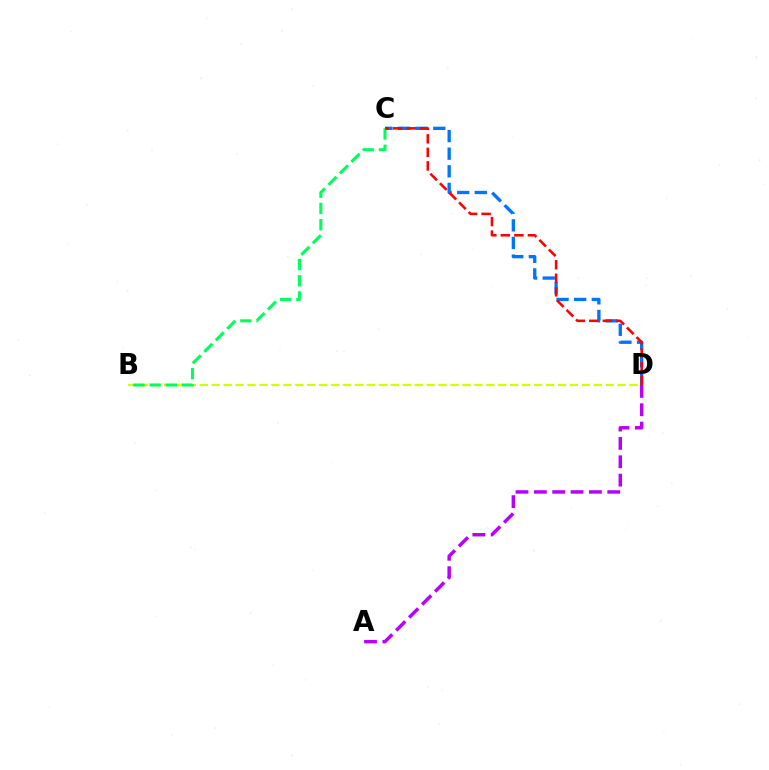{('C', 'D'): [{'color': '#0074ff', 'line_style': 'dashed', 'thickness': 2.39}, {'color': '#ff0000', 'line_style': 'dashed', 'thickness': 1.84}], ('B', 'D'): [{'color': '#d1ff00', 'line_style': 'dashed', 'thickness': 1.62}], ('B', 'C'): [{'color': '#00ff5c', 'line_style': 'dashed', 'thickness': 2.2}], ('A', 'D'): [{'color': '#b900ff', 'line_style': 'dashed', 'thickness': 2.49}]}